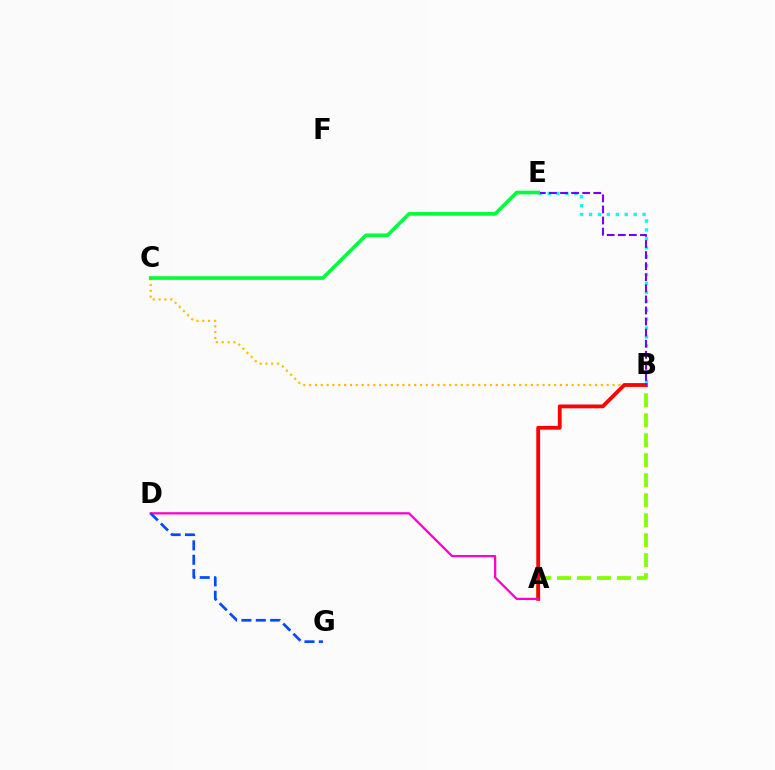{('B', 'C'): [{'color': '#ffbd00', 'line_style': 'dotted', 'thickness': 1.59}], ('B', 'E'): [{'color': '#00fff6', 'line_style': 'dotted', 'thickness': 2.42}, {'color': '#7200ff', 'line_style': 'dashed', 'thickness': 1.51}], ('A', 'B'): [{'color': '#84ff00', 'line_style': 'dashed', 'thickness': 2.71}, {'color': '#ff0000', 'line_style': 'solid', 'thickness': 2.75}], ('A', 'D'): [{'color': '#ff00cf', 'line_style': 'solid', 'thickness': 1.63}], ('C', 'E'): [{'color': '#00ff39', 'line_style': 'solid', 'thickness': 2.62}], ('D', 'G'): [{'color': '#004bff', 'line_style': 'dashed', 'thickness': 1.95}]}